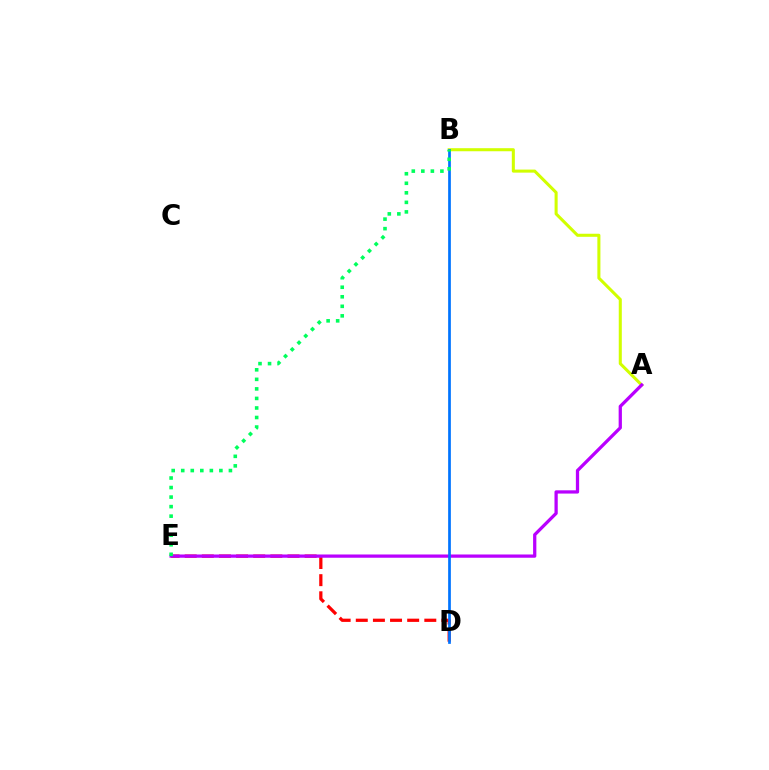{('D', 'E'): [{'color': '#ff0000', 'line_style': 'dashed', 'thickness': 2.33}], ('A', 'B'): [{'color': '#d1ff00', 'line_style': 'solid', 'thickness': 2.2}], ('A', 'E'): [{'color': '#b900ff', 'line_style': 'solid', 'thickness': 2.35}], ('B', 'D'): [{'color': '#0074ff', 'line_style': 'solid', 'thickness': 1.96}], ('B', 'E'): [{'color': '#00ff5c', 'line_style': 'dotted', 'thickness': 2.59}]}